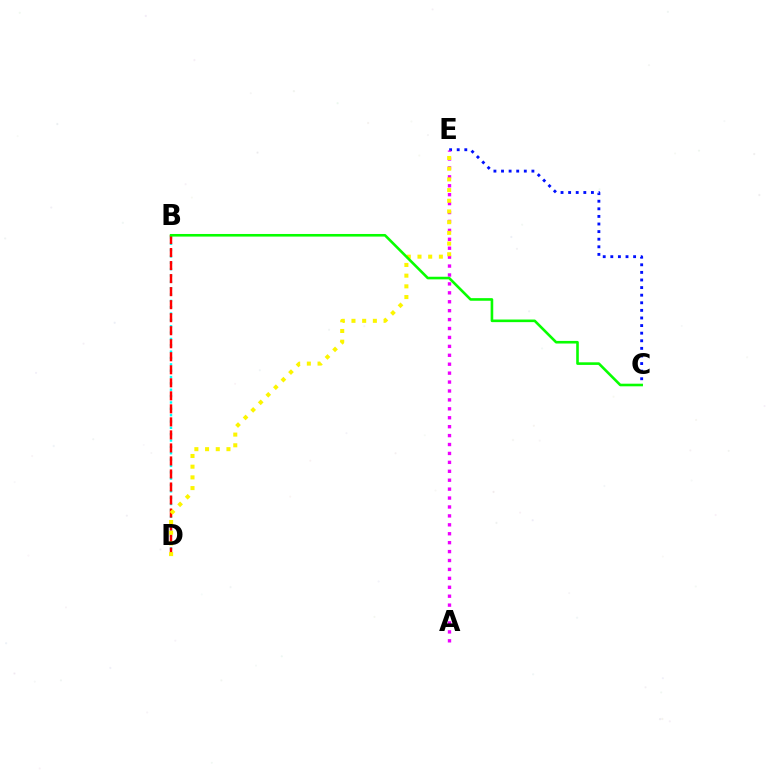{('C', 'E'): [{'color': '#0010ff', 'line_style': 'dotted', 'thickness': 2.06}], ('B', 'D'): [{'color': '#00fff6', 'line_style': 'dotted', 'thickness': 1.72}, {'color': '#ff0000', 'line_style': 'dashed', 'thickness': 1.77}], ('A', 'E'): [{'color': '#ee00ff', 'line_style': 'dotted', 'thickness': 2.42}], ('D', 'E'): [{'color': '#fcf500', 'line_style': 'dotted', 'thickness': 2.91}], ('B', 'C'): [{'color': '#08ff00', 'line_style': 'solid', 'thickness': 1.88}]}